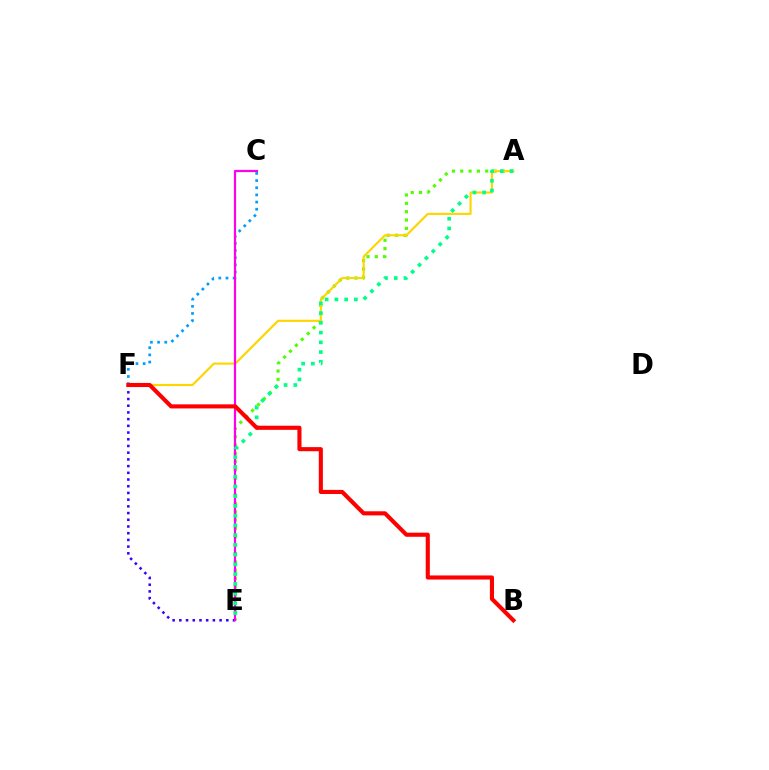{('C', 'F'): [{'color': '#009eff', 'line_style': 'dotted', 'thickness': 1.95}], ('A', 'E'): [{'color': '#4fff00', 'line_style': 'dotted', 'thickness': 2.27}, {'color': '#00ff86', 'line_style': 'dotted', 'thickness': 2.65}], ('A', 'F'): [{'color': '#ffd500', 'line_style': 'solid', 'thickness': 1.55}], ('E', 'F'): [{'color': '#3700ff', 'line_style': 'dotted', 'thickness': 1.82}], ('C', 'E'): [{'color': '#ff00ed', 'line_style': 'solid', 'thickness': 1.59}], ('B', 'F'): [{'color': '#ff0000', 'line_style': 'solid', 'thickness': 2.95}]}